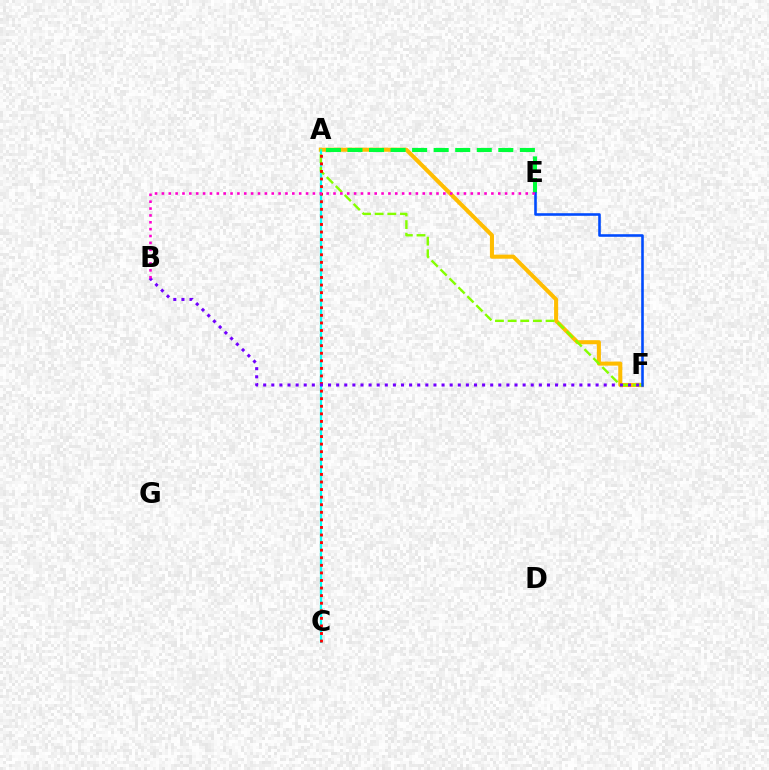{('A', 'F'): [{'color': '#ffbd00', 'line_style': 'solid', 'thickness': 2.92}, {'color': '#84ff00', 'line_style': 'dashed', 'thickness': 1.72}], ('A', 'C'): [{'color': '#00fff6', 'line_style': 'solid', 'thickness': 1.62}, {'color': '#ff0000', 'line_style': 'dotted', 'thickness': 2.06}], ('A', 'E'): [{'color': '#00ff39', 'line_style': 'dashed', 'thickness': 2.93}], ('B', 'F'): [{'color': '#7200ff', 'line_style': 'dotted', 'thickness': 2.2}], ('E', 'F'): [{'color': '#004bff', 'line_style': 'solid', 'thickness': 1.87}], ('B', 'E'): [{'color': '#ff00cf', 'line_style': 'dotted', 'thickness': 1.87}]}